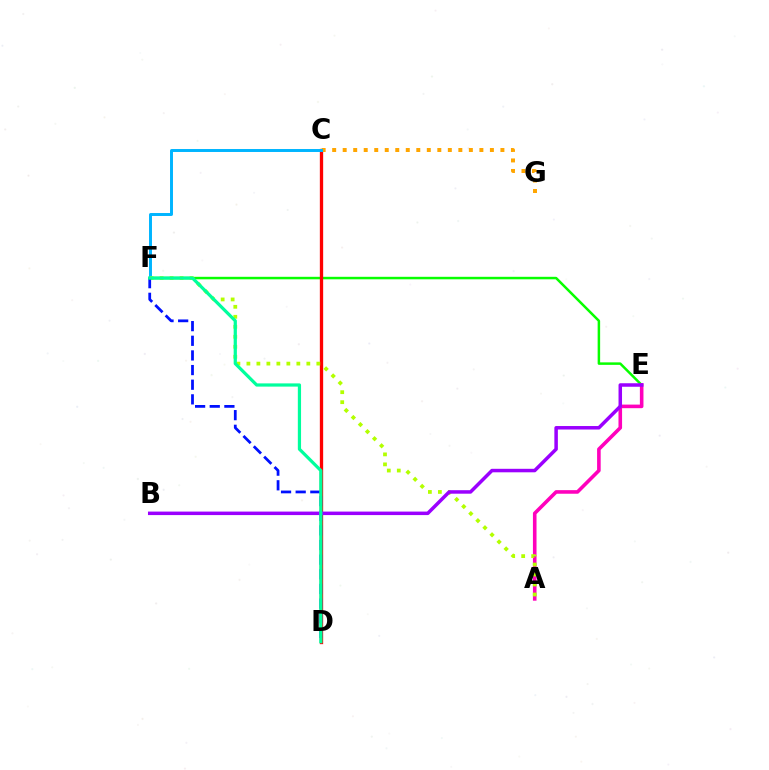{('E', 'F'): [{'color': '#08ff00', 'line_style': 'solid', 'thickness': 1.8}], ('C', 'D'): [{'color': '#ff0000', 'line_style': 'solid', 'thickness': 2.39}], ('C', 'G'): [{'color': '#ffa500', 'line_style': 'dotted', 'thickness': 2.86}], ('C', 'F'): [{'color': '#00b5ff', 'line_style': 'solid', 'thickness': 2.13}], ('A', 'E'): [{'color': '#ff00bd', 'line_style': 'solid', 'thickness': 2.59}], ('A', 'F'): [{'color': '#b3ff00', 'line_style': 'dotted', 'thickness': 2.71}], ('D', 'F'): [{'color': '#0010ff', 'line_style': 'dashed', 'thickness': 1.99}, {'color': '#00ff9d', 'line_style': 'solid', 'thickness': 2.32}], ('B', 'E'): [{'color': '#9b00ff', 'line_style': 'solid', 'thickness': 2.52}]}